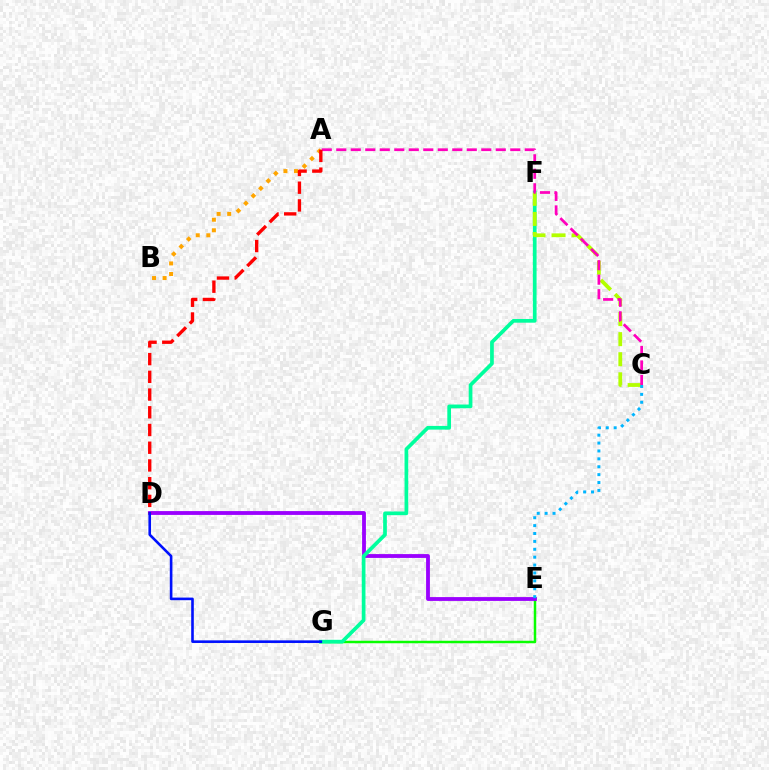{('E', 'G'): [{'color': '#08ff00', 'line_style': 'solid', 'thickness': 1.79}], ('D', 'E'): [{'color': '#9b00ff', 'line_style': 'solid', 'thickness': 2.75}], ('F', 'G'): [{'color': '#00ff9d', 'line_style': 'solid', 'thickness': 2.67}], ('C', 'F'): [{'color': '#b3ff00', 'line_style': 'dashed', 'thickness': 2.73}], ('A', 'B'): [{'color': '#ffa500', 'line_style': 'dotted', 'thickness': 2.87}], ('A', 'C'): [{'color': '#ff00bd', 'line_style': 'dashed', 'thickness': 1.97}], ('A', 'D'): [{'color': '#ff0000', 'line_style': 'dashed', 'thickness': 2.41}], ('C', 'E'): [{'color': '#00b5ff', 'line_style': 'dotted', 'thickness': 2.14}], ('D', 'G'): [{'color': '#0010ff', 'line_style': 'solid', 'thickness': 1.88}]}